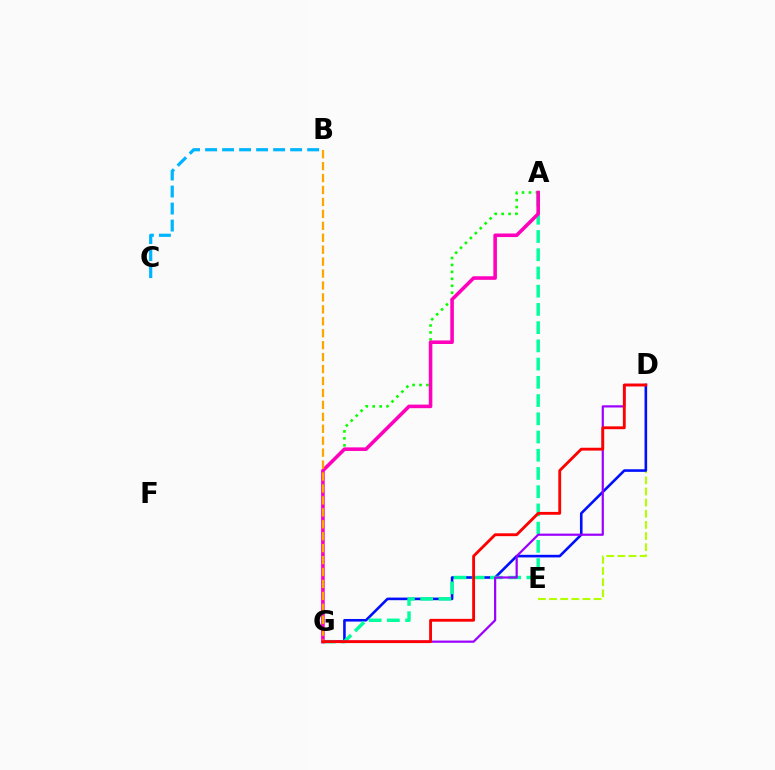{('D', 'E'): [{'color': '#b3ff00', 'line_style': 'dashed', 'thickness': 1.51}], ('D', 'G'): [{'color': '#0010ff', 'line_style': 'solid', 'thickness': 1.88}, {'color': '#9b00ff', 'line_style': 'solid', 'thickness': 1.59}, {'color': '#ff0000', 'line_style': 'solid', 'thickness': 2.05}], ('A', 'G'): [{'color': '#08ff00', 'line_style': 'dotted', 'thickness': 1.89}, {'color': '#00ff9d', 'line_style': 'dashed', 'thickness': 2.48}, {'color': '#ff00bd', 'line_style': 'solid', 'thickness': 2.57}], ('B', 'G'): [{'color': '#ffa500', 'line_style': 'dashed', 'thickness': 1.62}], ('B', 'C'): [{'color': '#00b5ff', 'line_style': 'dashed', 'thickness': 2.31}]}